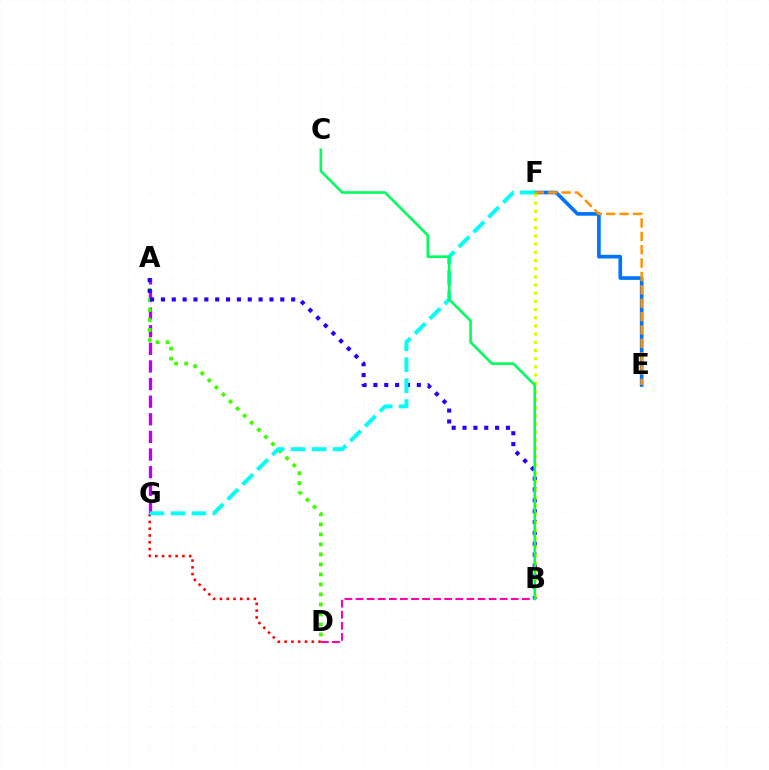{('D', 'G'): [{'color': '#ff0000', 'line_style': 'dotted', 'thickness': 1.84}], ('E', 'F'): [{'color': '#0074ff', 'line_style': 'solid', 'thickness': 2.63}, {'color': '#ff9400', 'line_style': 'dashed', 'thickness': 1.82}], ('A', 'G'): [{'color': '#b900ff', 'line_style': 'dashed', 'thickness': 2.39}], ('A', 'D'): [{'color': '#3dff00', 'line_style': 'dotted', 'thickness': 2.72}], ('A', 'B'): [{'color': '#2500ff', 'line_style': 'dotted', 'thickness': 2.95}], ('F', 'G'): [{'color': '#00fff6', 'line_style': 'dashed', 'thickness': 2.85}], ('B', 'F'): [{'color': '#d1ff00', 'line_style': 'dotted', 'thickness': 2.22}], ('B', 'D'): [{'color': '#ff00ac', 'line_style': 'dashed', 'thickness': 1.51}], ('B', 'C'): [{'color': '#00ff5c', 'line_style': 'solid', 'thickness': 1.87}]}